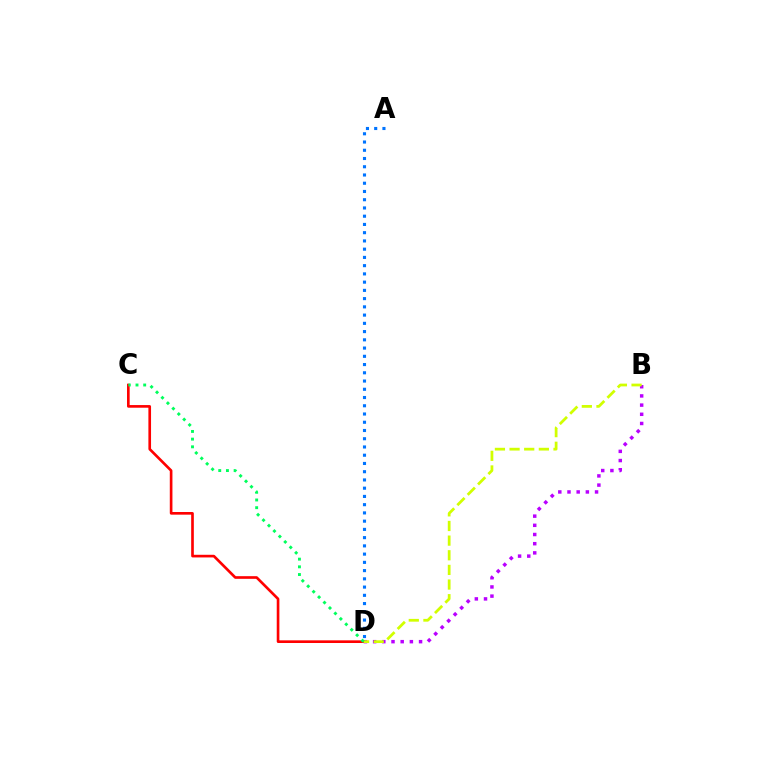{('A', 'D'): [{'color': '#0074ff', 'line_style': 'dotted', 'thickness': 2.24}], ('B', 'D'): [{'color': '#b900ff', 'line_style': 'dotted', 'thickness': 2.5}, {'color': '#d1ff00', 'line_style': 'dashed', 'thickness': 1.99}], ('C', 'D'): [{'color': '#ff0000', 'line_style': 'solid', 'thickness': 1.91}, {'color': '#00ff5c', 'line_style': 'dotted', 'thickness': 2.09}]}